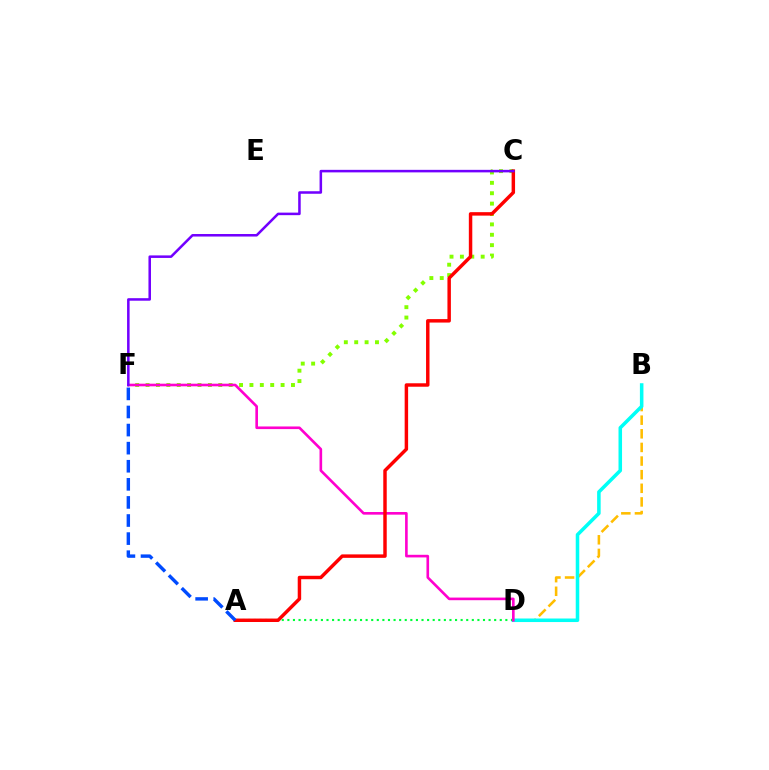{('B', 'D'): [{'color': '#ffbd00', 'line_style': 'dashed', 'thickness': 1.85}, {'color': '#00fff6', 'line_style': 'solid', 'thickness': 2.55}], ('C', 'F'): [{'color': '#84ff00', 'line_style': 'dotted', 'thickness': 2.82}, {'color': '#7200ff', 'line_style': 'solid', 'thickness': 1.82}], ('A', 'D'): [{'color': '#00ff39', 'line_style': 'dotted', 'thickness': 1.52}], ('D', 'F'): [{'color': '#ff00cf', 'line_style': 'solid', 'thickness': 1.89}], ('A', 'C'): [{'color': '#ff0000', 'line_style': 'solid', 'thickness': 2.49}], ('A', 'F'): [{'color': '#004bff', 'line_style': 'dashed', 'thickness': 2.46}]}